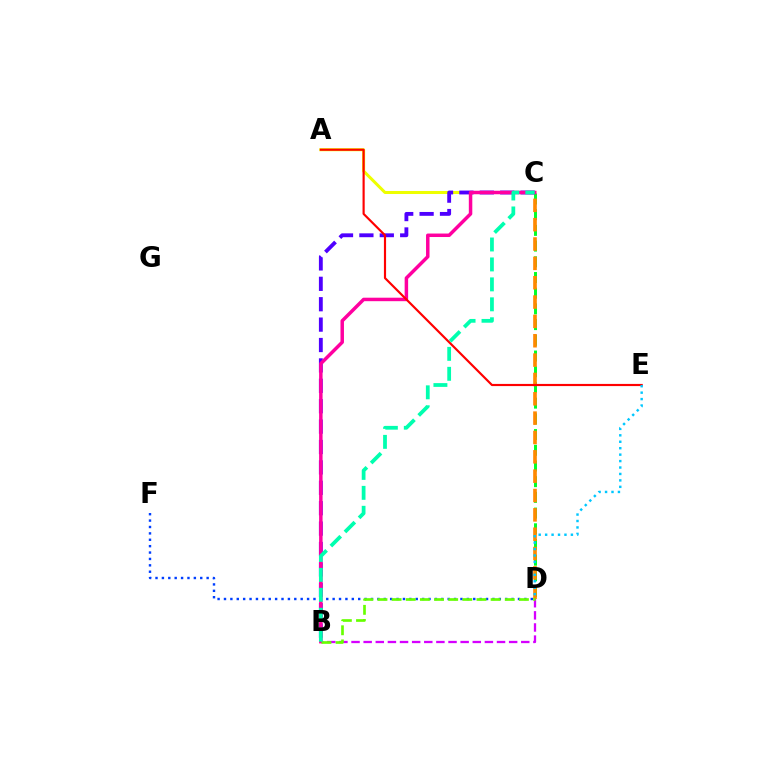{('A', 'C'): [{'color': '#eeff00', 'line_style': 'solid', 'thickness': 2.18}], ('D', 'F'): [{'color': '#003fff', 'line_style': 'dotted', 'thickness': 1.74}], ('B', 'D'): [{'color': '#d600ff', 'line_style': 'dashed', 'thickness': 1.65}, {'color': '#66ff00', 'line_style': 'dashed', 'thickness': 1.92}], ('C', 'D'): [{'color': '#00ff27', 'line_style': 'dashed', 'thickness': 2.13}, {'color': '#ff8800', 'line_style': 'dashed', 'thickness': 2.63}], ('B', 'C'): [{'color': '#4f00ff', 'line_style': 'dashed', 'thickness': 2.77}, {'color': '#ff00a0', 'line_style': 'solid', 'thickness': 2.51}, {'color': '#00ffaf', 'line_style': 'dashed', 'thickness': 2.71}], ('A', 'E'): [{'color': '#ff0000', 'line_style': 'solid', 'thickness': 1.56}], ('D', 'E'): [{'color': '#00c7ff', 'line_style': 'dotted', 'thickness': 1.75}]}